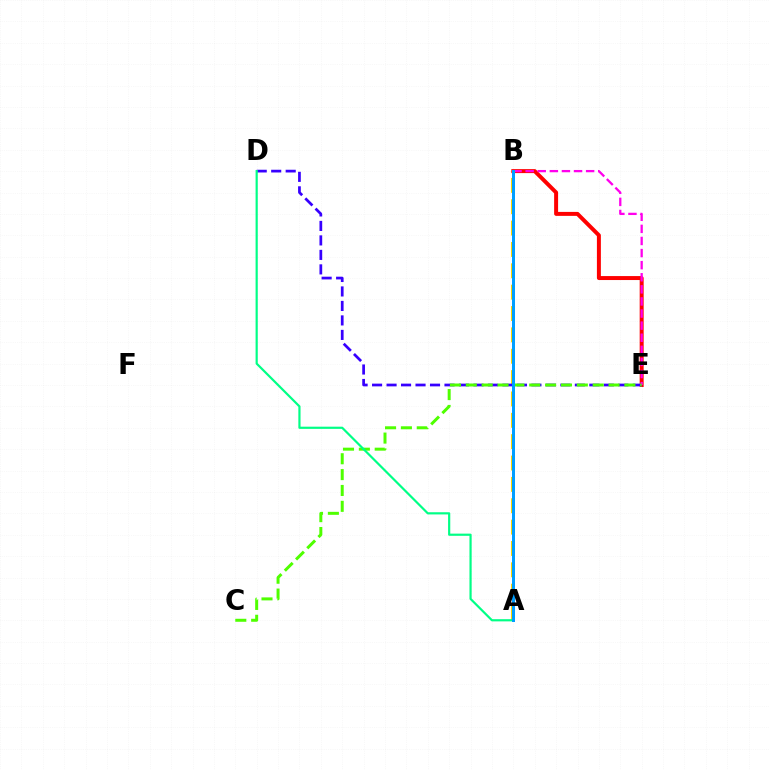{('A', 'B'): [{'color': '#ffd500', 'line_style': 'dashed', 'thickness': 2.9}, {'color': '#009eff', 'line_style': 'solid', 'thickness': 2.15}], ('B', 'E'): [{'color': '#ff0000', 'line_style': 'solid', 'thickness': 2.86}, {'color': '#ff00ed', 'line_style': 'dashed', 'thickness': 1.64}], ('D', 'E'): [{'color': '#3700ff', 'line_style': 'dashed', 'thickness': 1.97}], ('C', 'E'): [{'color': '#4fff00', 'line_style': 'dashed', 'thickness': 2.15}], ('A', 'D'): [{'color': '#00ff86', 'line_style': 'solid', 'thickness': 1.57}]}